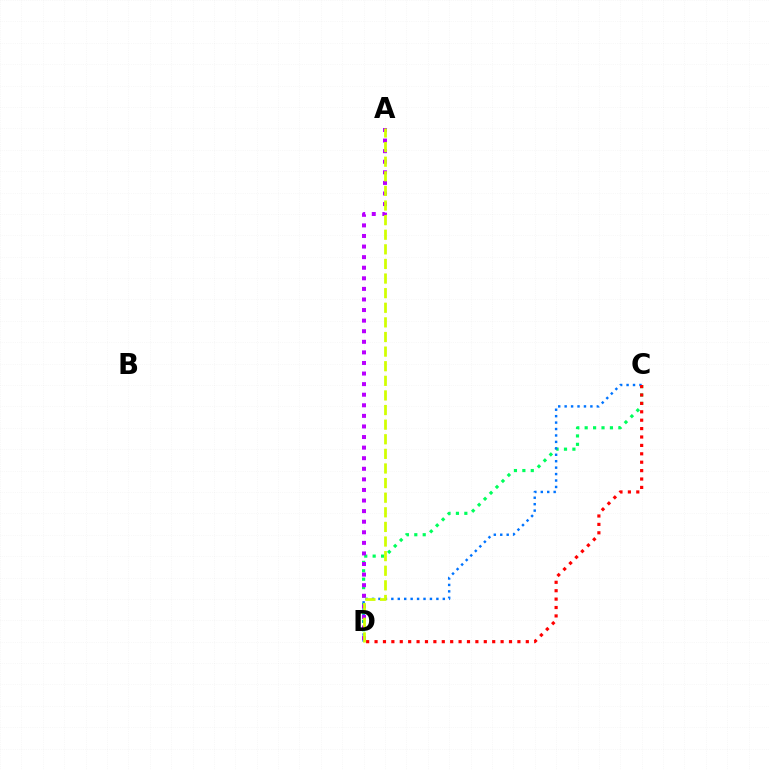{('C', 'D'): [{'color': '#00ff5c', 'line_style': 'dotted', 'thickness': 2.29}, {'color': '#0074ff', 'line_style': 'dotted', 'thickness': 1.75}, {'color': '#ff0000', 'line_style': 'dotted', 'thickness': 2.28}], ('A', 'D'): [{'color': '#b900ff', 'line_style': 'dotted', 'thickness': 2.88}, {'color': '#d1ff00', 'line_style': 'dashed', 'thickness': 1.98}]}